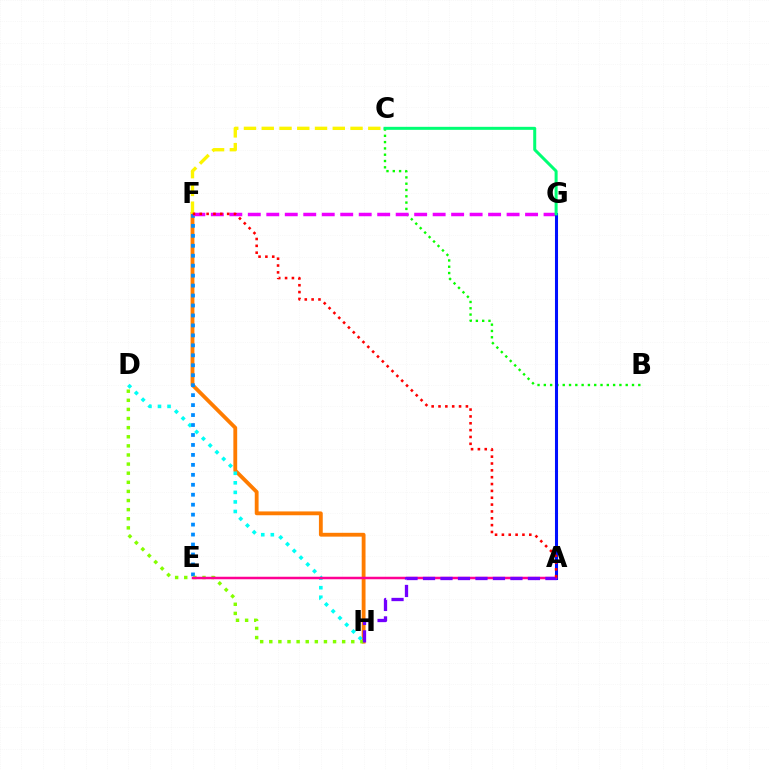{('F', 'H'): [{'color': '#ff7c00', 'line_style': 'solid', 'thickness': 2.75}], ('C', 'F'): [{'color': '#fcf500', 'line_style': 'dashed', 'thickness': 2.41}], ('D', 'H'): [{'color': '#00fff6', 'line_style': 'dotted', 'thickness': 2.6}, {'color': '#84ff00', 'line_style': 'dotted', 'thickness': 2.48}], ('E', 'F'): [{'color': '#008cff', 'line_style': 'dotted', 'thickness': 2.71}], ('B', 'C'): [{'color': '#08ff00', 'line_style': 'dotted', 'thickness': 1.71}], ('F', 'G'): [{'color': '#ee00ff', 'line_style': 'dashed', 'thickness': 2.51}], ('A', 'G'): [{'color': '#0010ff', 'line_style': 'solid', 'thickness': 2.2}], ('A', 'E'): [{'color': '#ff0094', 'line_style': 'solid', 'thickness': 1.8}], ('A', 'H'): [{'color': '#7200ff', 'line_style': 'dashed', 'thickness': 2.38}], ('C', 'G'): [{'color': '#00ff74', 'line_style': 'solid', 'thickness': 2.17}], ('A', 'F'): [{'color': '#ff0000', 'line_style': 'dotted', 'thickness': 1.86}]}